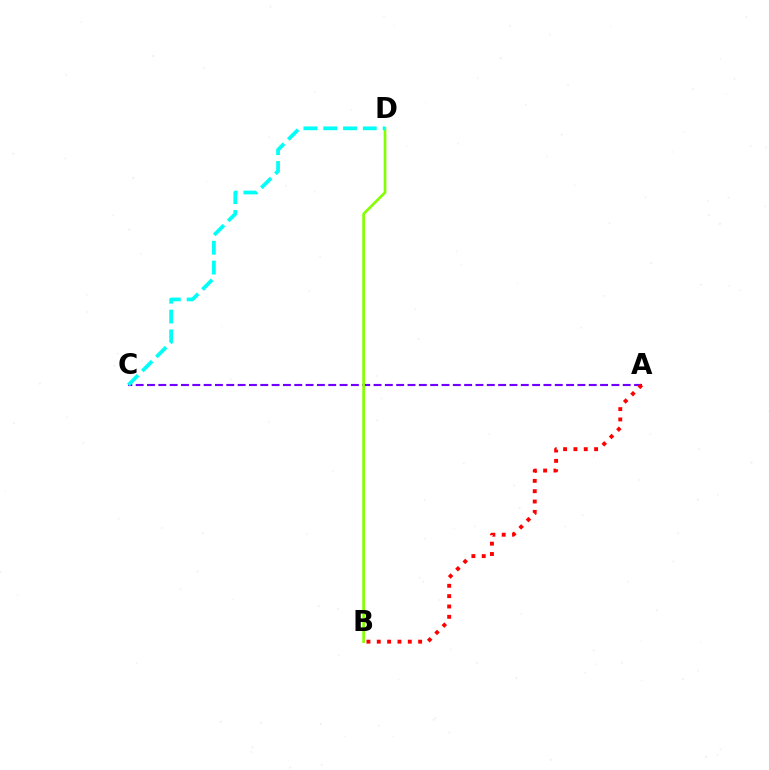{('A', 'C'): [{'color': '#7200ff', 'line_style': 'dashed', 'thickness': 1.54}], ('A', 'B'): [{'color': '#ff0000', 'line_style': 'dotted', 'thickness': 2.81}], ('B', 'D'): [{'color': '#84ff00', 'line_style': 'solid', 'thickness': 1.93}], ('C', 'D'): [{'color': '#00fff6', 'line_style': 'dashed', 'thickness': 2.69}]}